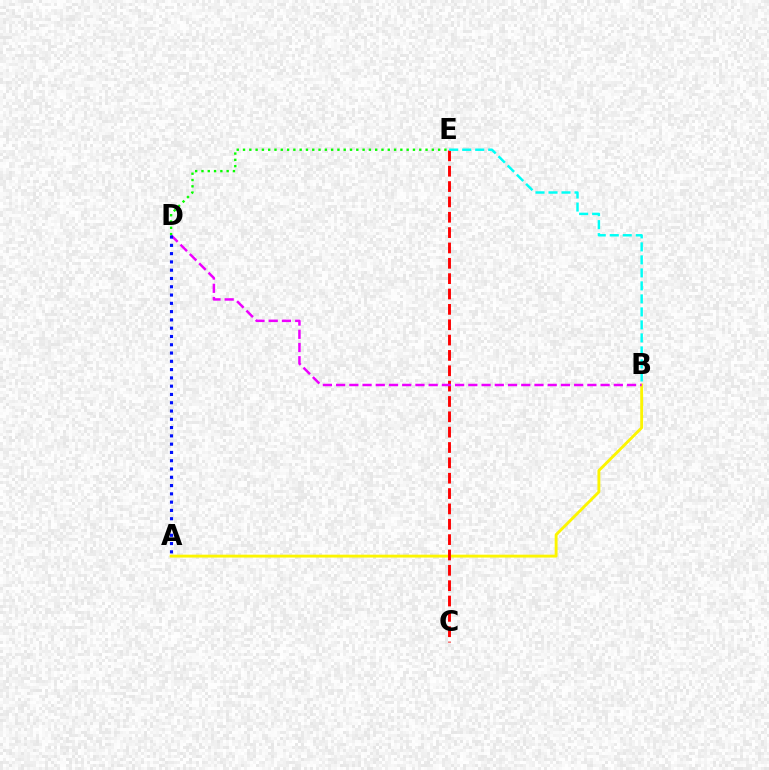{('A', 'B'): [{'color': '#fcf500', 'line_style': 'solid', 'thickness': 2.07}], ('C', 'E'): [{'color': '#ff0000', 'line_style': 'dashed', 'thickness': 2.09}], ('B', 'D'): [{'color': '#ee00ff', 'line_style': 'dashed', 'thickness': 1.8}], ('D', 'E'): [{'color': '#08ff00', 'line_style': 'dotted', 'thickness': 1.71}], ('A', 'D'): [{'color': '#0010ff', 'line_style': 'dotted', 'thickness': 2.25}], ('B', 'E'): [{'color': '#00fff6', 'line_style': 'dashed', 'thickness': 1.77}]}